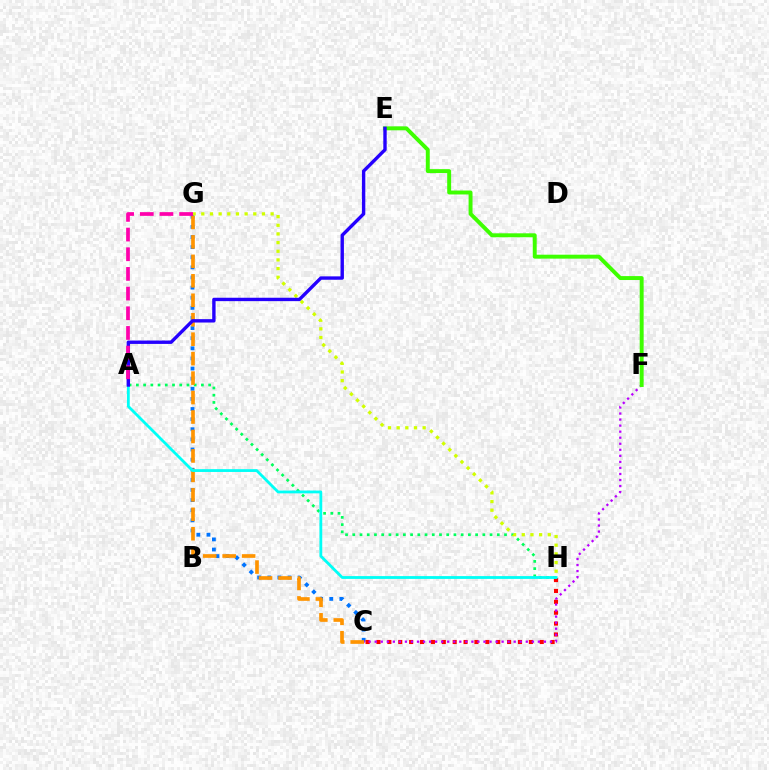{('C', 'G'): [{'color': '#0074ff', 'line_style': 'dotted', 'thickness': 2.75}, {'color': '#ff9400', 'line_style': 'dashed', 'thickness': 2.64}], ('C', 'H'): [{'color': '#ff0000', 'line_style': 'dotted', 'thickness': 2.96}], ('A', 'H'): [{'color': '#00ff5c', 'line_style': 'dotted', 'thickness': 1.96}, {'color': '#00fff6', 'line_style': 'solid', 'thickness': 2.02}], ('C', 'F'): [{'color': '#b900ff', 'line_style': 'dotted', 'thickness': 1.64}], ('E', 'F'): [{'color': '#3dff00', 'line_style': 'solid', 'thickness': 2.83}], ('G', 'H'): [{'color': '#d1ff00', 'line_style': 'dotted', 'thickness': 2.35}], ('A', 'E'): [{'color': '#2500ff', 'line_style': 'solid', 'thickness': 2.44}], ('A', 'G'): [{'color': '#ff00ac', 'line_style': 'dashed', 'thickness': 2.67}]}